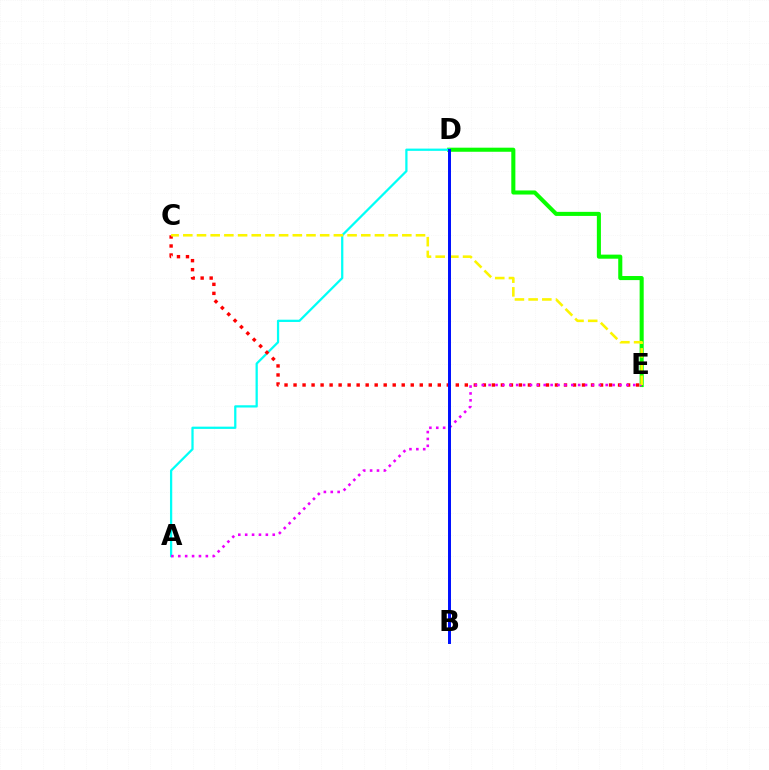{('D', 'E'): [{'color': '#08ff00', 'line_style': 'solid', 'thickness': 2.94}], ('A', 'D'): [{'color': '#00fff6', 'line_style': 'solid', 'thickness': 1.63}], ('C', 'E'): [{'color': '#ff0000', 'line_style': 'dotted', 'thickness': 2.45}, {'color': '#fcf500', 'line_style': 'dashed', 'thickness': 1.86}], ('A', 'E'): [{'color': '#ee00ff', 'line_style': 'dotted', 'thickness': 1.87}], ('B', 'D'): [{'color': '#0010ff', 'line_style': 'solid', 'thickness': 2.14}]}